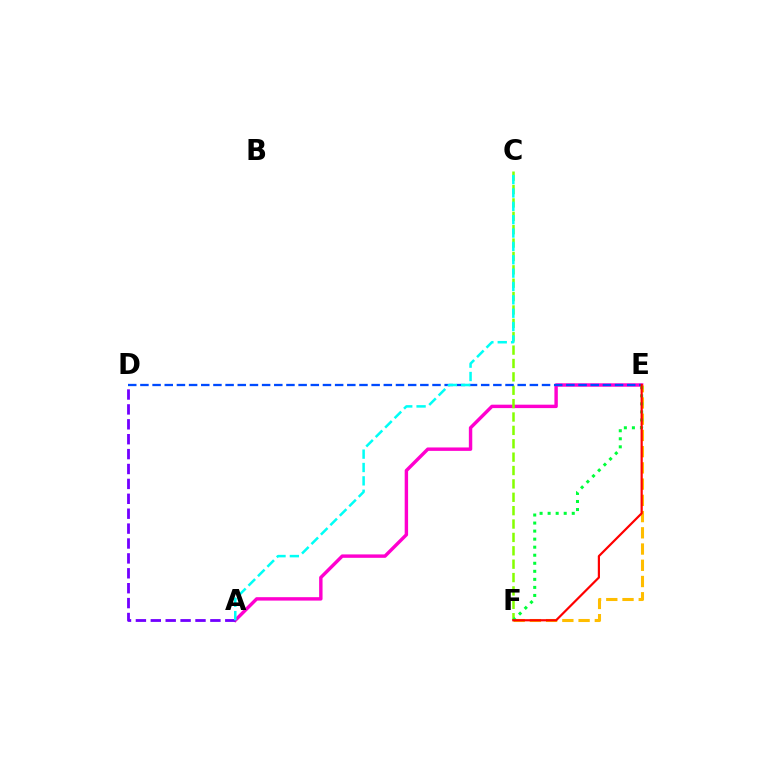{('A', 'E'): [{'color': '#ff00cf', 'line_style': 'solid', 'thickness': 2.46}], ('E', 'F'): [{'color': '#ffbd00', 'line_style': 'dashed', 'thickness': 2.21}, {'color': '#00ff39', 'line_style': 'dotted', 'thickness': 2.19}, {'color': '#ff0000', 'line_style': 'solid', 'thickness': 1.58}], ('C', 'F'): [{'color': '#84ff00', 'line_style': 'dashed', 'thickness': 1.82}], ('A', 'D'): [{'color': '#7200ff', 'line_style': 'dashed', 'thickness': 2.02}], ('D', 'E'): [{'color': '#004bff', 'line_style': 'dashed', 'thickness': 1.65}], ('A', 'C'): [{'color': '#00fff6', 'line_style': 'dashed', 'thickness': 1.82}]}